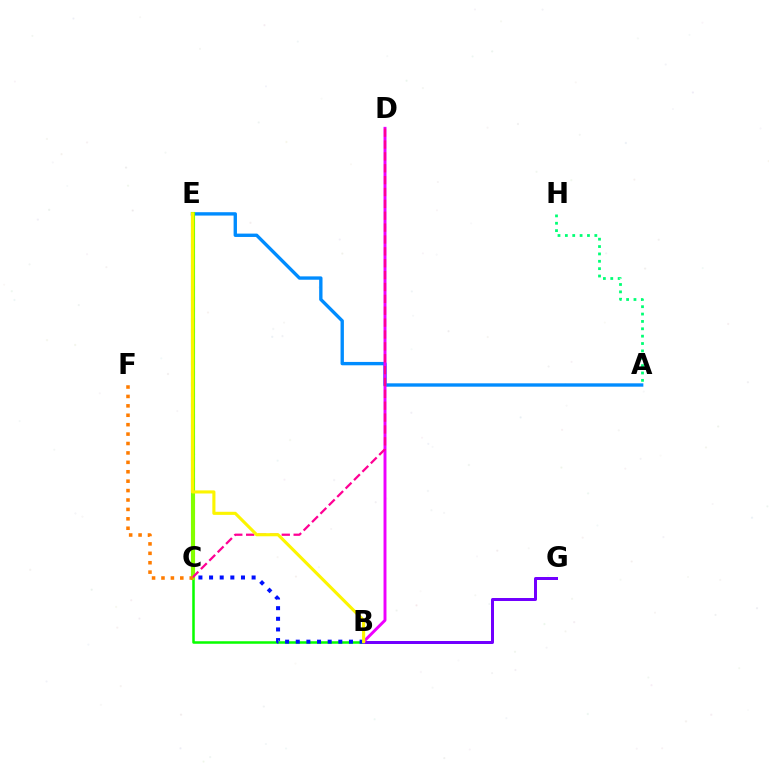{('A', 'E'): [{'color': '#008cff', 'line_style': 'solid', 'thickness': 2.42}], ('B', 'C'): [{'color': '#08ff00', 'line_style': 'solid', 'thickness': 1.82}, {'color': '#0010ff', 'line_style': 'dotted', 'thickness': 2.89}], ('C', 'E'): [{'color': '#ff0000', 'line_style': 'dotted', 'thickness': 2.89}, {'color': '#00fff6', 'line_style': 'dashed', 'thickness': 1.92}, {'color': '#84ff00', 'line_style': 'solid', 'thickness': 2.96}], ('B', 'G'): [{'color': '#7200ff', 'line_style': 'solid', 'thickness': 2.16}], ('B', 'D'): [{'color': '#ee00ff', 'line_style': 'solid', 'thickness': 2.12}], ('C', 'D'): [{'color': '#ff0094', 'line_style': 'dashed', 'thickness': 1.61}], ('B', 'E'): [{'color': '#fcf500', 'line_style': 'solid', 'thickness': 2.24}], ('A', 'H'): [{'color': '#00ff74', 'line_style': 'dotted', 'thickness': 2.0}], ('C', 'F'): [{'color': '#ff7c00', 'line_style': 'dotted', 'thickness': 2.56}]}